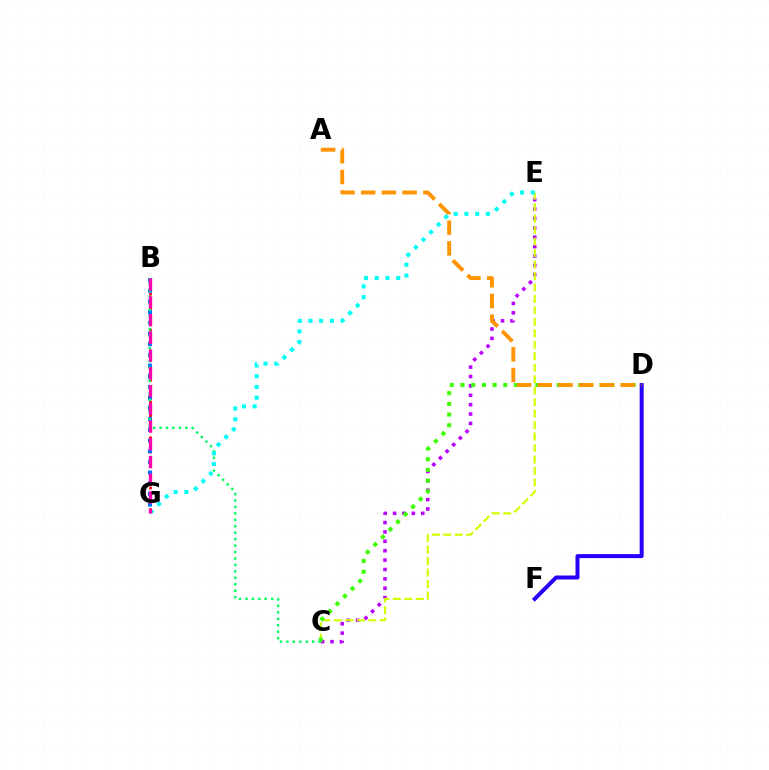{('D', 'F'): [{'color': '#2500ff', 'line_style': 'solid', 'thickness': 2.88}], ('C', 'E'): [{'color': '#b900ff', 'line_style': 'dotted', 'thickness': 2.55}, {'color': '#d1ff00', 'line_style': 'dashed', 'thickness': 1.56}], ('B', 'G'): [{'color': '#ff0000', 'line_style': 'dotted', 'thickness': 1.95}, {'color': '#0074ff', 'line_style': 'dotted', 'thickness': 2.91}, {'color': '#ff00ac', 'line_style': 'dashed', 'thickness': 2.41}], ('C', 'D'): [{'color': '#3dff00', 'line_style': 'dotted', 'thickness': 2.91}], ('B', 'C'): [{'color': '#00ff5c', 'line_style': 'dotted', 'thickness': 1.75}], ('E', 'G'): [{'color': '#00fff6', 'line_style': 'dotted', 'thickness': 2.92}], ('A', 'D'): [{'color': '#ff9400', 'line_style': 'dashed', 'thickness': 2.82}]}